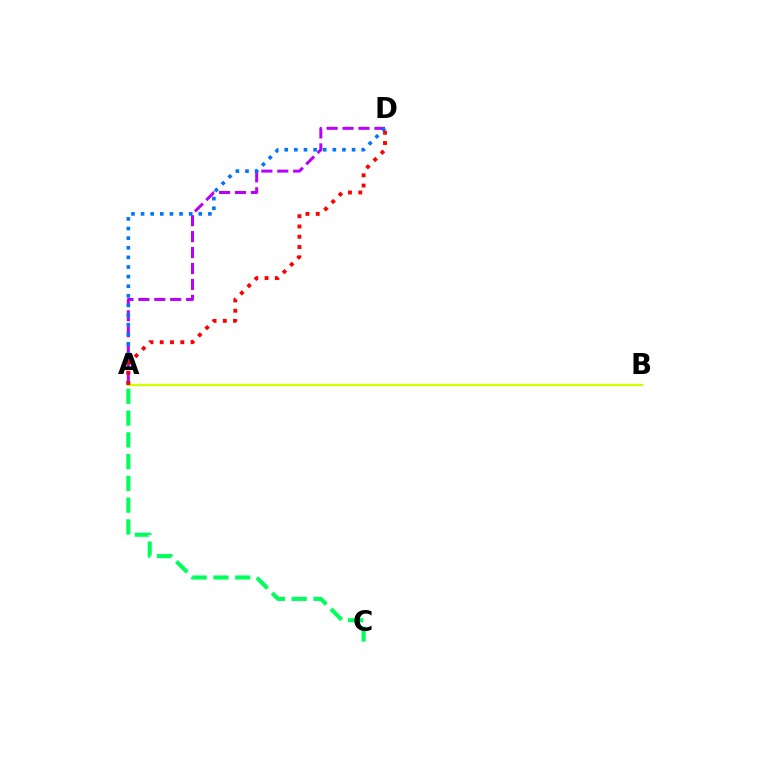{('A', 'D'): [{'color': '#b900ff', 'line_style': 'dashed', 'thickness': 2.16}, {'color': '#0074ff', 'line_style': 'dotted', 'thickness': 2.61}, {'color': '#ff0000', 'line_style': 'dotted', 'thickness': 2.79}], ('A', 'C'): [{'color': '#00ff5c', 'line_style': 'dashed', 'thickness': 2.96}], ('A', 'B'): [{'color': '#d1ff00', 'line_style': 'solid', 'thickness': 1.66}]}